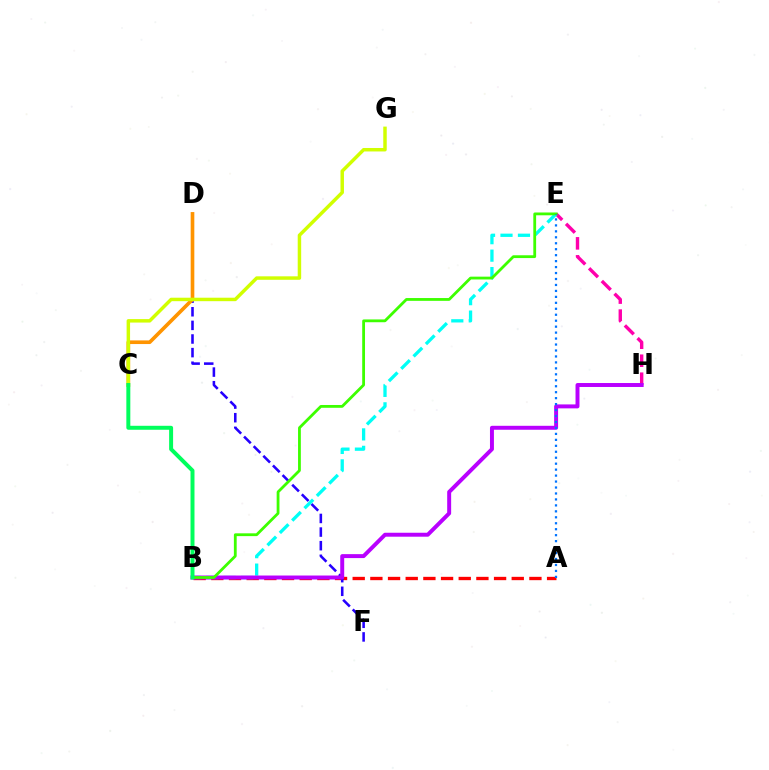{('A', 'B'): [{'color': '#ff0000', 'line_style': 'dashed', 'thickness': 2.4}], ('D', 'F'): [{'color': '#2500ff', 'line_style': 'dashed', 'thickness': 1.85}], ('E', 'H'): [{'color': '#ff00ac', 'line_style': 'dashed', 'thickness': 2.44}], ('C', 'D'): [{'color': '#ff9400', 'line_style': 'solid', 'thickness': 2.63}], ('C', 'G'): [{'color': '#d1ff00', 'line_style': 'solid', 'thickness': 2.5}], ('B', 'E'): [{'color': '#00fff6', 'line_style': 'dashed', 'thickness': 2.37}, {'color': '#3dff00', 'line_style': 'solid', 'thickness': 2.02}], ('B', 'H'): [{'color': '#b900ff', 'line_style': 'solid', 'thickness': 2.85}], ('A', 'E'): [{'color': '#0074ff', 'line_style': 'dotted', 'thickness': 1.62}], ('B', 'C'): [{'color': '#00ff5c', 'line_style': 'solid', 'thickness': 2.86}]}